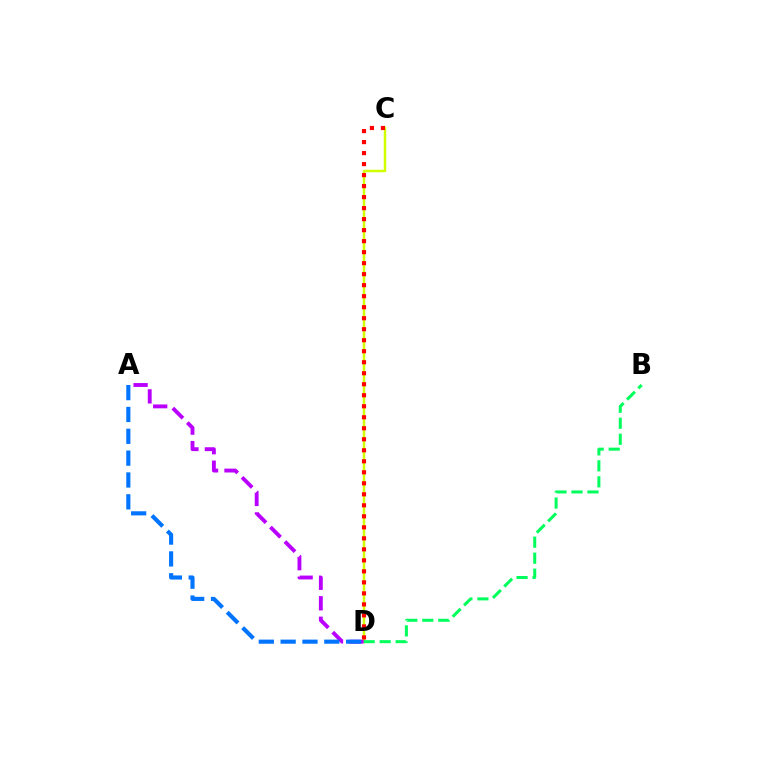{('C', 'D'): [{'color': '#d1ff00', 'line_style': 'solid', 'thickness': 1.79}, {'color': '#ff0000', 'line_style': 'dotted', 'thickness': 2.99}], ('B', 'D'): [{'color': '#00ff5c', 'line_style': 'dashed', 'thickness': 2.17}], ('A', 'D'): [{'color': '#b900ff', 'line_style': 'dashed', 'thickness': 2.78}, {'color': '#0074ff', 'line_style': 'dashed', 'thickness': 2.97}]}